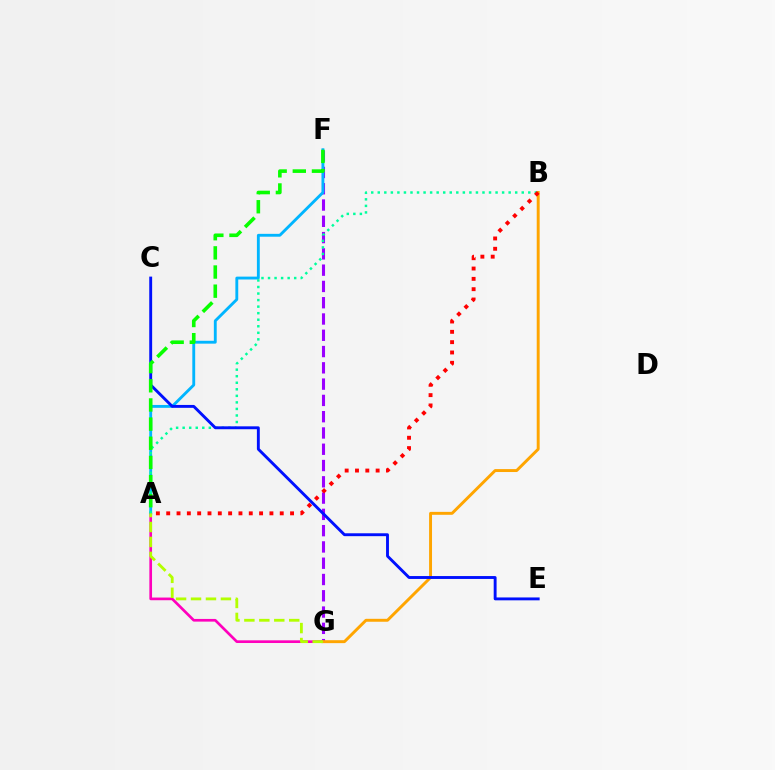{('F', 'G'): [{'color': '#9b00ff', 'line_style': 'dashed', 'thickness': 2.21}], ('A', 'G'): [{'color': '#ff00bd', 'line_style': 'solid', 'thickness': 1.93}, {'color': '#b3ff00', 'line_style': 'dashed', 'thickness': 2.03}], ('B', 'G'): [{'color': '#ffa500', 'line_style': 'solid', 'thickness': 2.11}], ('A', 'F'): [{'color': '#00b5ff', 'line_style': 'solid', 'thickness': 2.06}, {'color': '#08ff00', 'line_style': 'dashed', 'thickness': 2.6}], ('A', 'B'): [{'color': '#00ff9d', 'line_style': 'dotted', 'thickness': 1.78}, {'color': '#ff0000', 'line_style': 'dotted', 'thickness': 2.8}], ('C', 'E'): [{'color': '#0010ff', 'line_style': 'solid', 'thickness': 2.08}]}